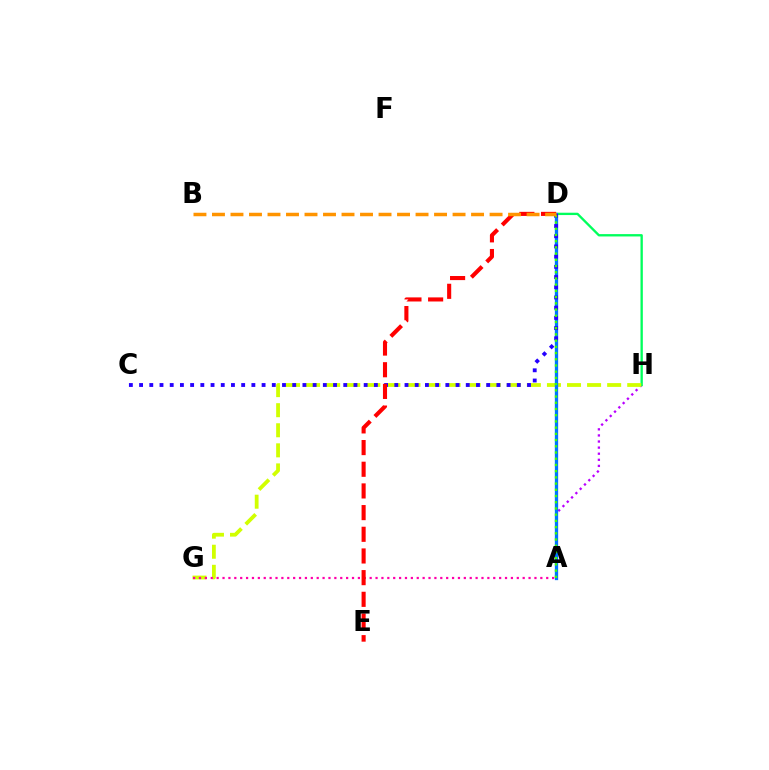{('A', 'H'): [{'color': '#b900ff', 'line_style': 'dotted', 'thickness': 1.65}], ('D', 'H'): [{'color': '#00ff5c', 'line_style': 'solid', 'thickness': 1.69}], ('G', 'H'): [{'color': '#d1ff00', 'line_style': 'dashed', 'thickness': 2.73}], ('A', 'G'): [{'color': '#ff00ac', 'line_style': 'dotted', 'thickness': 1.6}], ('A', 'D'): [{'color': '#00fff6', 'line_style': 'dashed', 'thickness': 1.51}, {'color': '#0074ff', 'line_style': 'solid', 'thickness': 2.36}, {'color': '#3dff00', 'line_style': 'dotted', 'thickness': 1.69}], ('C', 'D'): [{'color': '#2500ff', 'line_style': 'dotted', 'thickness': 2.77}], ('D', 'E'): [{'color': '#ff0000', 'line_style': 'dashed', 'thickness': 2.94}], ('B', 'D'): [{'color': '#ff9400', 'line_style': 'dashed', 'thickness': 2.51}]}